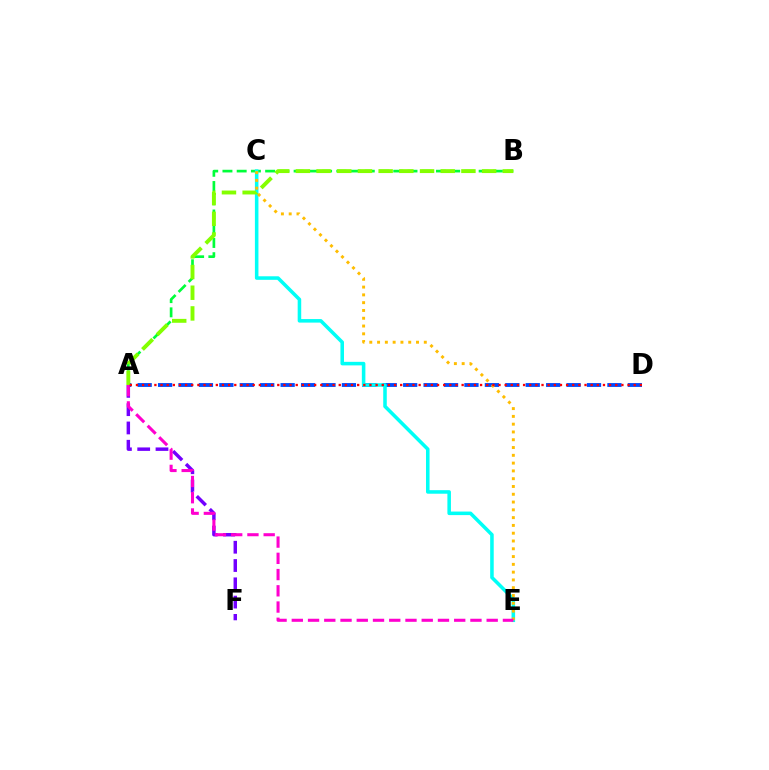{('A', 'B'): [{'color': '#00ff39', 'line_style': 'dashed', 'thickness': 1.93}, {'color': '#84ff00', 'line_style': 'dashed', 'thickness': 2.81}], ('A', 'F'): [{'color': '#7200ff', 'line_style': 'dashed', 'thickness': 2.48}], ('A', 'D'): [{'color': '#004bff', 'line_style': 'dashed', 'thickness': 2.77}, {'color': '#ff0000', 'line_style': 'dotted', 'thickness': 1.67}], ('C', 'E'): [{'color': '#00fff6', 'line_style': 'solid', 'thickness': 2.55}, {'color': '#ffbd00', 'line_style': 'dotted', 'thickness': 2.12}], ('A', 'E'): [{'color': '#ff00cf', 'line_style': 'dashed', 'thickness': 2.21}]}